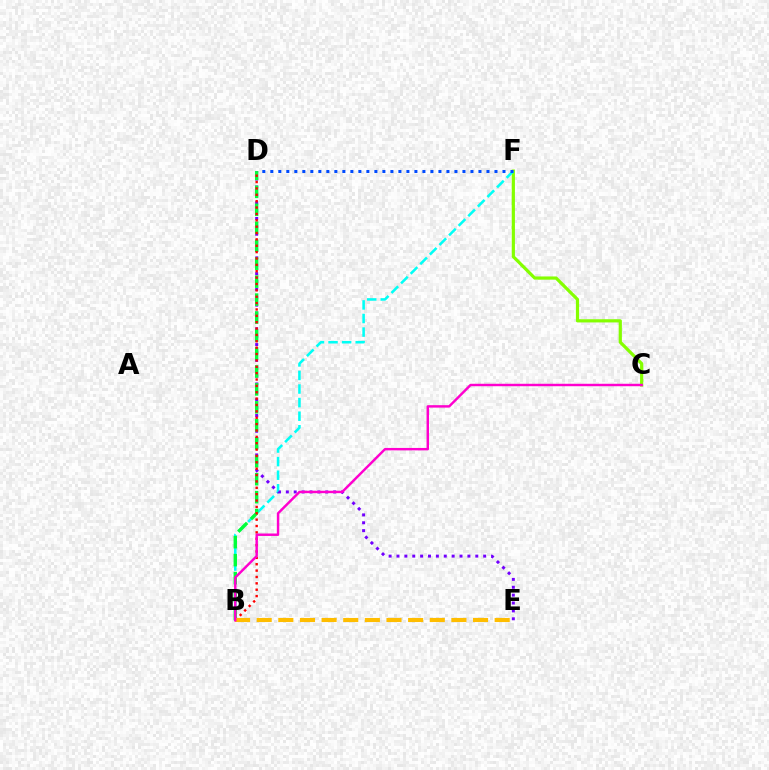{('C', 'F'): [{'color': '#84ff00', 'line_style': 'solid', 'thickness': 2.31}], ('B', 'F'): [{'color': '#00fff6', 'line_style': 'dashed', 'thickness': 1.84}], ('D', 'E'): [{'color': '#7200ff', 'line_style': 'dotted', 'thickness': 2.14}], ('B', 'D'): [{'color': '#00ff39', 'line_style': 'dashed', 'thickness': 2.44}, {'color': '#ff0000', 'line_style': 'dotted', 'thickness': 1.73}], ('B', 'E'): [{'color': '#ffbd00', 'line_style': 'dashed', 'thickness': 2.94}], ('D', 'F'): [{'color': '#004bff', 'line_style': 'dotted', 'thickness': 2.18}], ('B', 'C'): [{'color': '#ff00cf', 'line_style': 'solid', 'thickness': 1.76}]}